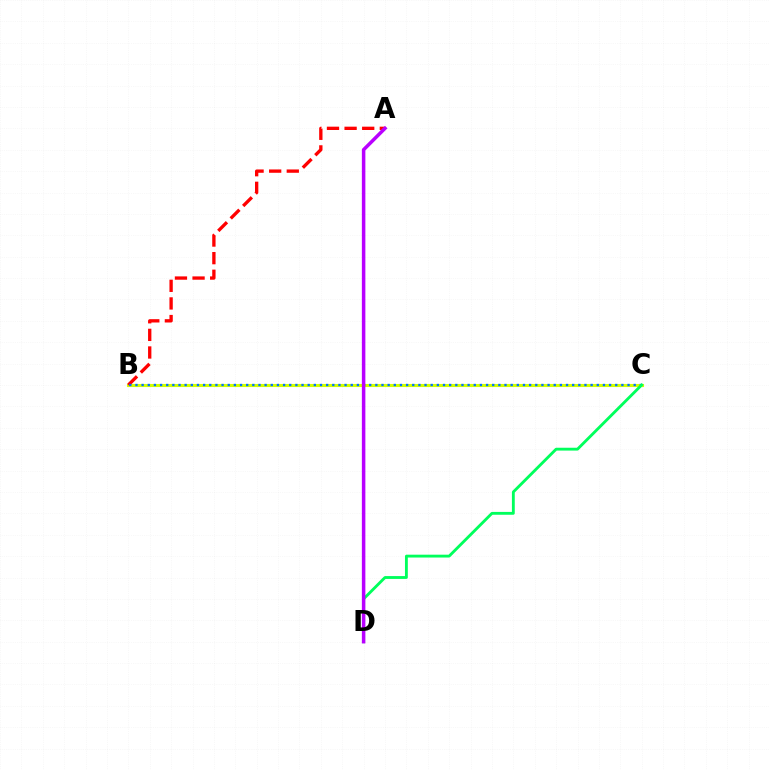{('B', 'C'): [{'color': '#d1ff00', 'line_style': 'solid', 'thickness': 2.22}, {'color': '#0074ff', 'line_style': 'dotted', 'thickness': 1.67}], ('A', 'B'): [{'color': '#ff0000', 'line_style': 'dashed', 'thickness': 2.39}], ('C', 'D'): [{'color': '#00ff5c', 'line_style': 'solid', 'thickness': 2.05}], ('A', 'D'): [{'color': '#b900ff', 'line_style': 'solid', 'thickness': 2.52}]}